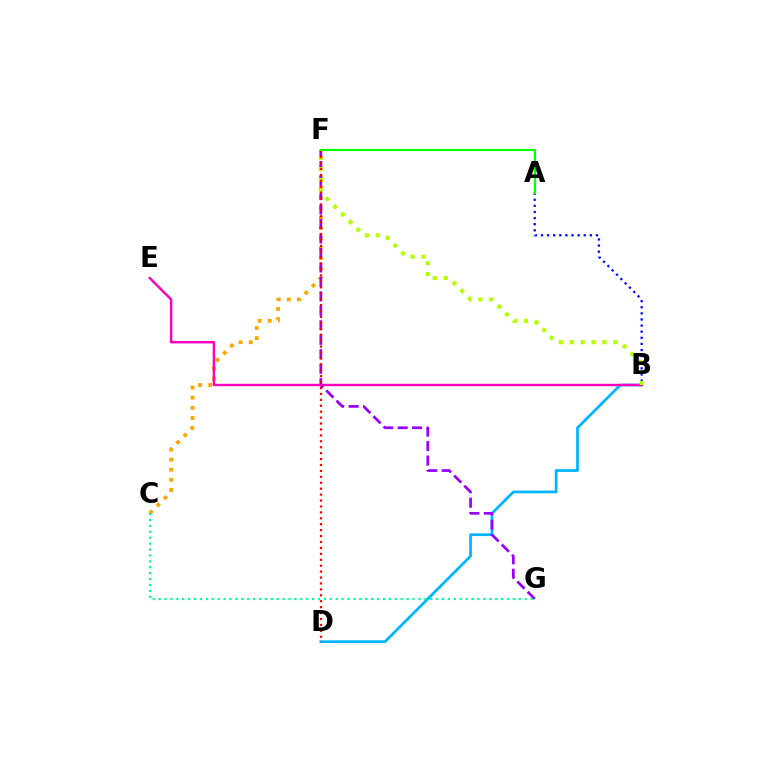{('C', 'F'): [{'color': '#ffa500', 'line_style': 'dotted', 'thickness': 2.75}], ('B', 'D'): [{'color': '#00b5ff', 'line_style': 'solid', 'thickness': 1.96}], ('A', 'B'): [{'color': '#0010ff', 'line_style': 'dotted', 'thickness': 1.66}], ('F', 'G'): [{'color': '#9b00ff', 'line_style': 'dashed', 'thickness': 1.97}], ('C', 'G'): [{'color': '#00ff9d', 'line_style': 'dotted', 'thickness': 1.6}], ('B', 'E'): [{'color': '#ff00bd', 'line_style': 'solid', 'thickness': 1.74}], ('B', 'F'): [{'color': '#b3ff00', 'line_style': 'dotted', 'thickness': 2.96}], ('D', 'F'): [{'color': '#ff0000', 'line_style': 'dotted', 'thickness': 1.61}], ('A', 'F'): [{'color': '#08ff00', 'line_style': 'solid', 'thickness': 1.55}]}